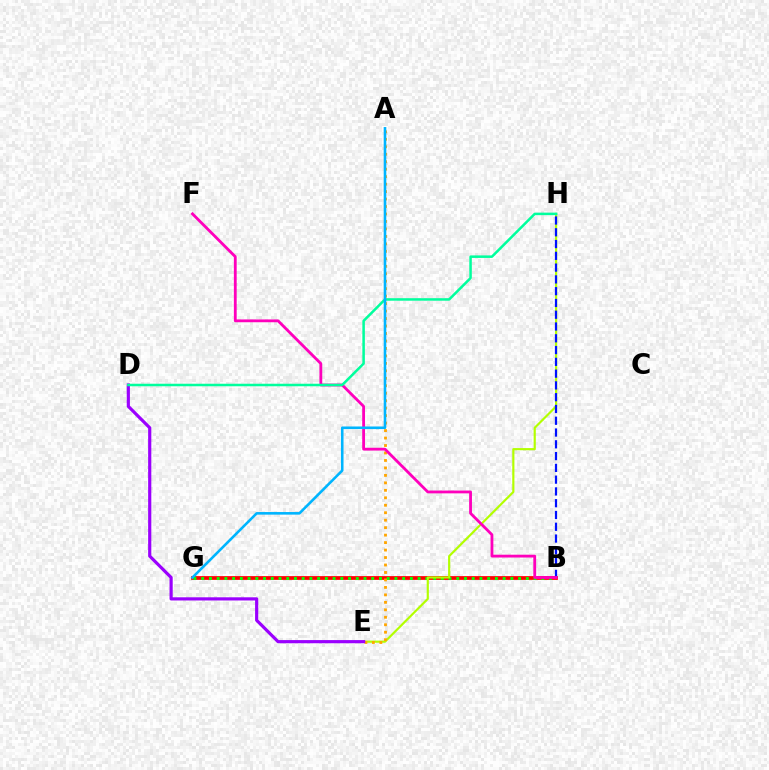{('B', 'G'): [{'color': '#ff0000', 'line_style': 'solid', 'thickness': 2.7}, {'color': '#08ff00', 'line_style': 'dotted', 'thickness': 2.1}], ('E', 'H'): [{'color': '#b3ff00', 'line_style': 'solid', 'thickness': 1.56}], ('A', 'E'): [{'color': '#ffa500', 'line_style': 'dotted', 'thickness': 2.03}], ('B', 'H'): [{'color': '#0010ff', 'line_style': 'dashed', 'thickness': 1.6}], ('B', 'F'): [{'color': '#ff00bd', 'line_style': 'solid', 'thickness': 2.03}], ('D', 'E'): [{'color': '#9b00ff', 'line_style': 'solid', 'thickness': 2.28}], ('D', 'H'): [{'color': '#00ff9d', 'line_style': 'solid', 'thickness': 1.82}], ('A', 'G'): [{'color': '#00b5ff', 'line_style': 'solid', 'thickness': 1.87}]}